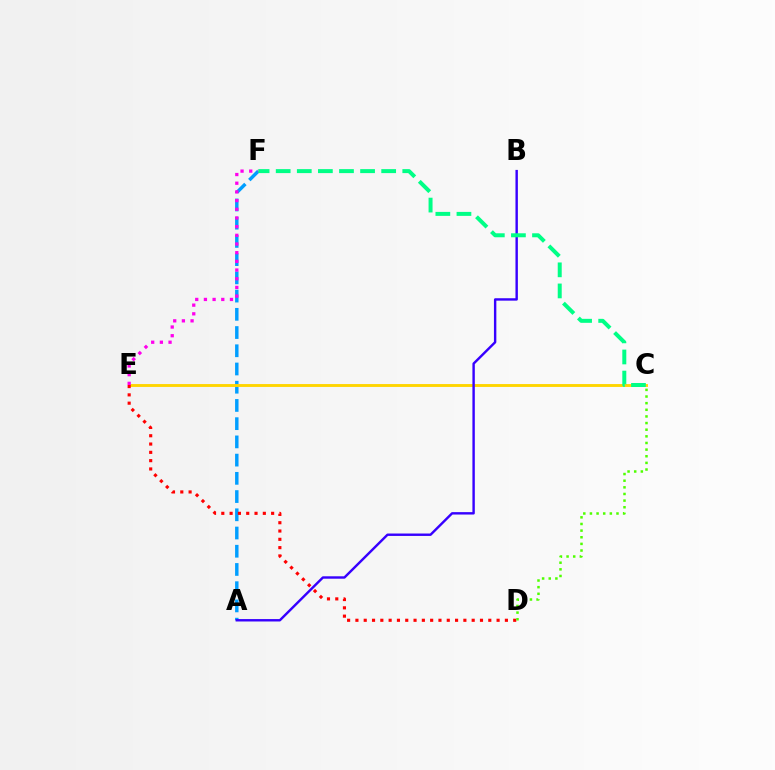{('A', 'F'): [{'color': '#009eff', 'line_style': 'dashed', 'thickness': 2.48}], ('C', 'E'): [{'color': '#ffd500', 'line_style': 'solid', 'thickness': 2.08}], ('D', 'E'): [{'color': '#ff0000', 'line_style': 'dotted', 'thickness': 2.26}], ('A', 'B'): [{'color': '#3700ff', 'line_style': 'solid', 'thickness': 1.74}], ('E', 'F'): [{'color': '#ff00ed', 'line_style': 'dotted', 'thickness': 2.36}], ('C', 'F'): [{'color': '#00ff86', 'line_style': 'dashed', 'thickness': 2.87}], ('C', 'D'): [{'color': '#4fff00', 'line_style': 'dotted', 'thickness': 1.8}]}